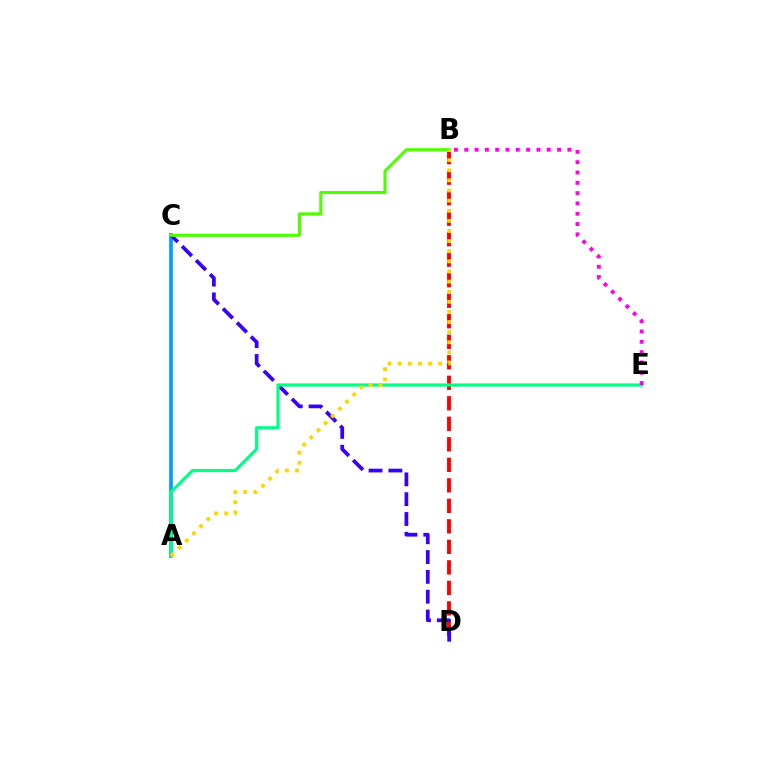{('B', 'D'): [{'color': '#ff0000', 'line_style': 'dashed', 'thickness': 2.79}], ('A', 'C'): [{'color': '#009eff', 'line_style': 'solid', 'thickness': 2.66}], ('C', 'D'): [{'color': '#3700ff', 'line_style': 'dashed', 'thickness': 2.69}], ('A', 'E'): [{'color': '#00ff86', 'line_style': 'solid', 'thickness': 2.28}], ('B', 'E'): [{'color': '#ff00ed', 'line_style': 'dotted', 'thickness': 2.8}], ('B', 'C'): [{'color': '#4fff00', 'line_style': 'solid', 'thickness': 2.24}], ('A', 'B'): [{'color': '#ffd500', 'line_style': 'dotted', 'thickness': 2.75}]}